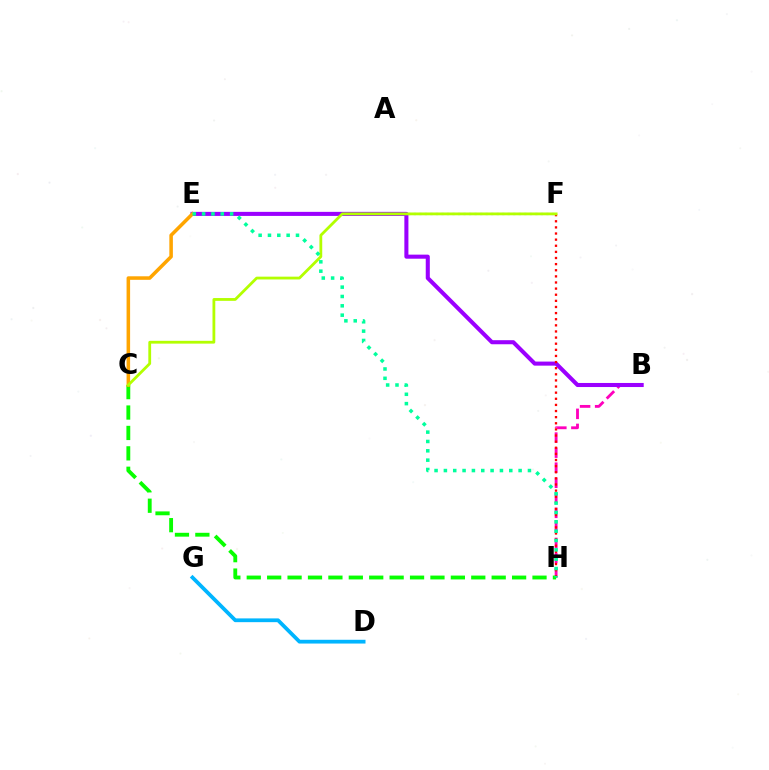{('E', 'F'): [{'color': '#0010ff', 'line_style': 'dotted', 'thickness': 1.5}], ('D', 'G'): [{'color': '#00b5ff', 'line_style': 'solid', 'thickness': 2.71}], ('B', 'H'): [{'color': '#ff00bd', 'line_style': 'dashed', 'thickness': 2.04}], ('B', 'E'): [{'color': '#9b00ff', 'line_style': 'solid', 'thickness': 2.92}], ('F', 'H'): [{'color': '#ff0000', 'line_style': 'dotted', 'thickness': 1.66}], ('C', 'H'): [{'color': '#08ff00', 'line_style': 'dashed', 'thickness': 2.77}], ('C', 'E'): [{'color': '#ffa500', 'line_style': 'solid', 'thickness': 2.55}], ('C', 'F'): [{'color': '#b3ff00', 'line_style': 'solid', 'thickness': 2.01}], ('E', 'H'): [{'color': '#00ff9d', 'line_style': 'dotted', 'thickness': 2.54}]}